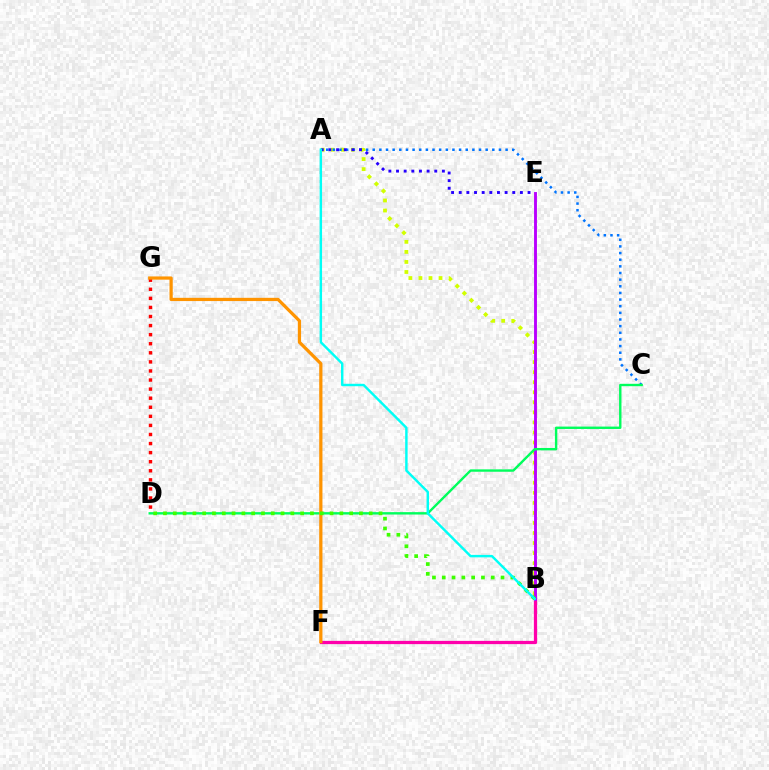{('A', 'B'): [{'color': '#d1ff00', 'line_style': 'dotted', 'thickness': 2.73}, {'color': '#00fff6', 'line_style': 'solid', 'thickness': 1.76}], ('A', 'C'): [{'color': '#0074ff', 'line_style': 'dotted', 'thickness': 1.81}], ('A', 'E'): [{'color': '#2500ff', 'line_style': 'dotted', 'thickness': 2.08}], ('D', 'G'): [{'color': '#ff0000', 'line_style': 'dotted', 'thickness': 2.47}], ('B', 'F'): [{'color': '#ff00ac', 'line_style': 'solid', 'thickness': 2.33}], ('B', 'E'): [{'color': '#b900ff', 'line_style': 'solid', 'thickness': 2.09}], ('C', 'D'): [{'color': '#00ff5c', 'line_style': 'solid', 'thickness': 1.72}], ('F', 'G'): [{'color': '#ff9400', 'line_style': 'solid', 'thickness': 2.33}], ('B', 'D'): [{'color': '#3dff00', 'line_style': 'dotted', 'thickness': 2.66}]}